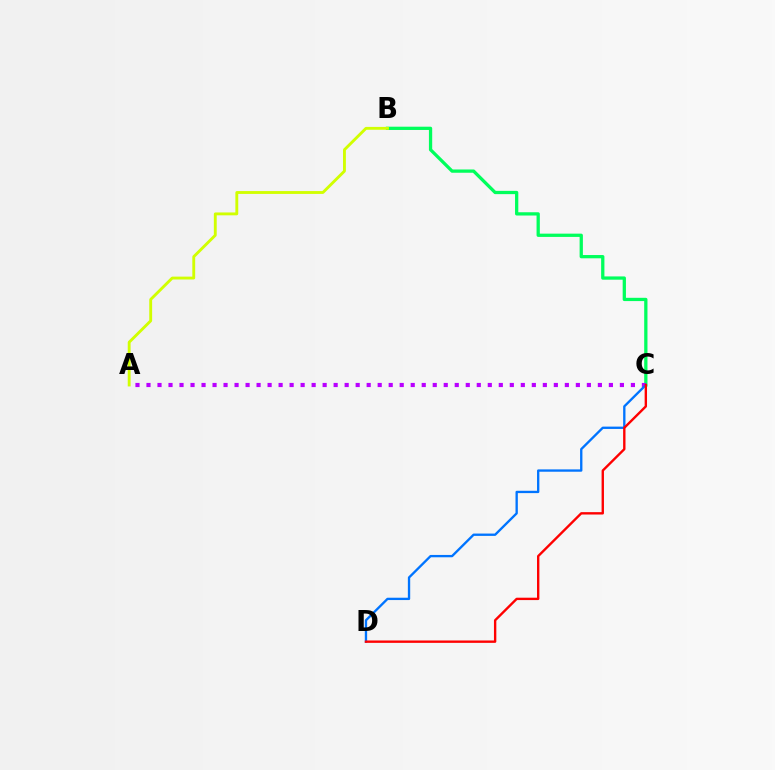{('B', 'C'): [{'color': '#00ff5c', 'line_style': 'solid', 'thickness': 2.35}], ('A', 'B'): [{'color': '#d1ff00', 'line_style': 'solid', 'thickness': 2.06}], ('A', 'C'): [{'color': '#b900ff', 'line_style': 'dotted', 'thickness': 2.99}], ('C', 'D'): [{'color': '#0074ff', 'line_style': 'solid', 'thickness': 1.68}, {'color': '#ff0000', 'line_style': 'solid', 'thickness': 1.71}]}